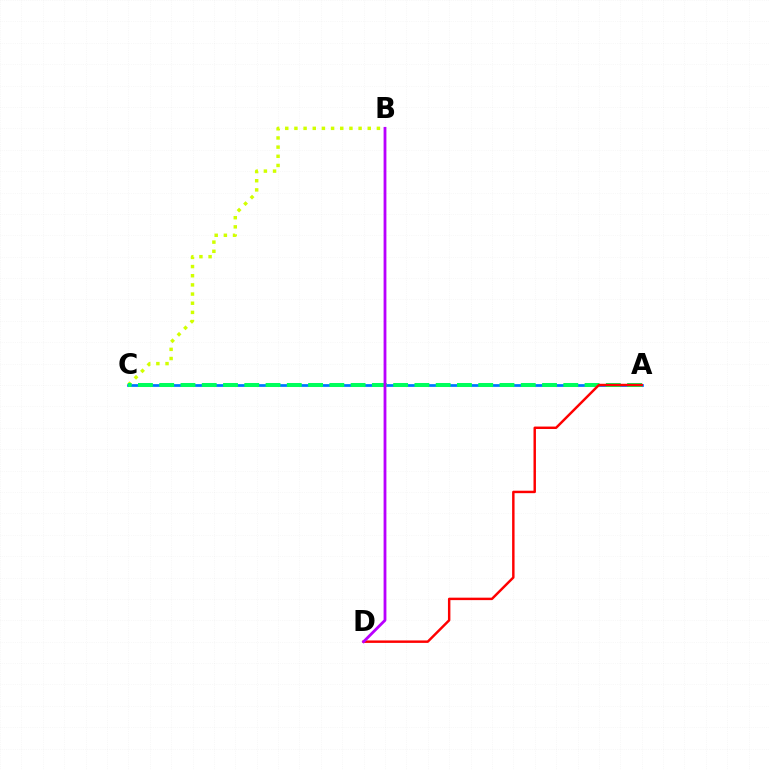{('A', 'C'): [{'color': '#0074ff', 'line_style': 'solid', 'thickness': 1.96}, {'color': '#00ff5c', 'line_style': 'dashed', 'thickness': 2.89}], ('B', 'C'): [{'color': '#d1ff00', 'line_style': 'dotted', 'thickness': 2.49}], ('A', 'D'): [{'color': '#ff0000', 'line_style': 'solid', 'thickness': 1.76}], ('B', 'D'): [{'color': '#b900ff', 'line_style': 'solid', 'thickness': 2.02}]}